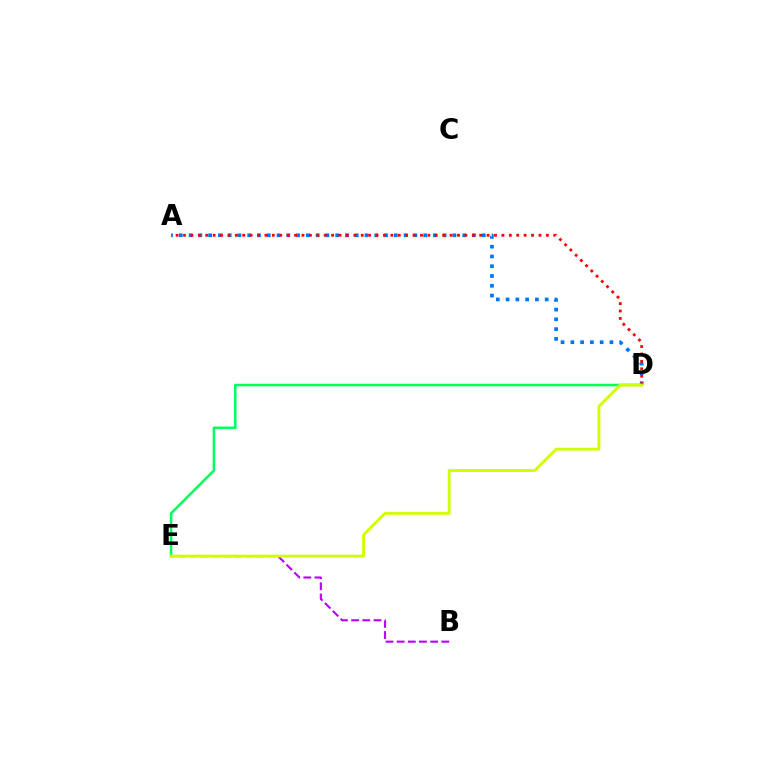{('A', 'D'): [{'color': '#0074ff', 'line_style': 'dotted', 'thickness': 2.66}, {'color': '#ff0000', 'line_style': 'dotted', 'thickness': 2.01}], ('D', 'E'): [{'color': '#00ff5c', 'line_style': 'solid', 'thickness': 1.82}, {'color': '#d1ff00', 'line_style': 'solid', 'thickness': 2.06}], ('B', 'E'): [{'color': '#b900ff', 'line_style': 'dashed', 'thickness': 1.52}]}